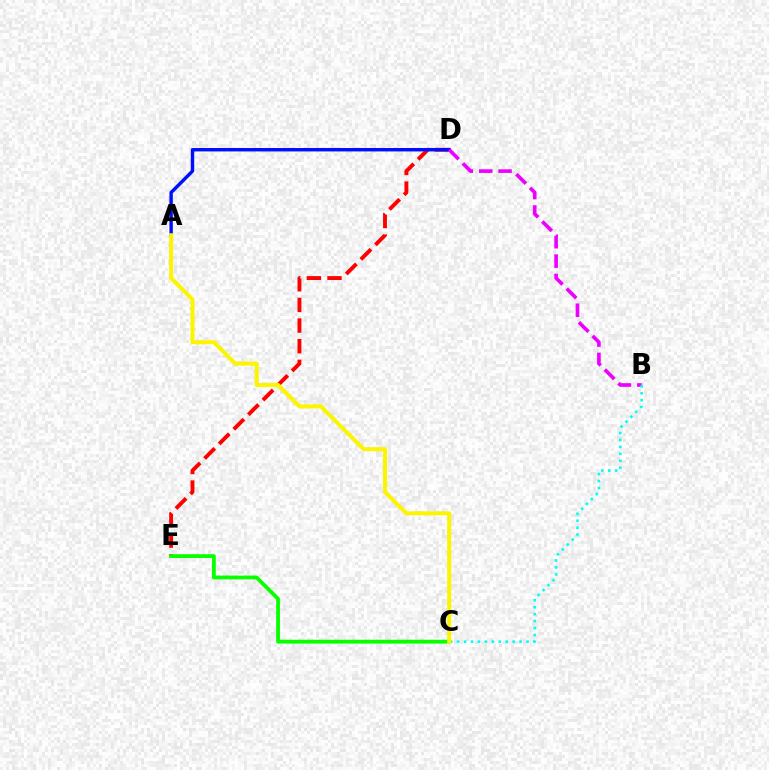{('D', 'E'): [{'color': '#ff0000', 'line_style': 'dashed', 'thickness': 2.8}], ('A', 'D'): [{'color': '#0010ff', 'line_style': 'solid', 'thickness': 2.46}], ('C', 'E'): [{'color': '#08ff00', 'line_style': 'solid', 'thickness': 2.74}], ('B', 'D'): [{'color': '#ee00ff', 'line_style': 'dashed', 'thickness': 2.63}], ('B', 'C'): [{'color': '#00fff6', 'line_style': 'dotted', 'thickness': 1.89}], ('A', 'C'): [{'color': '#fcf500', 'line_style': 'solid', 'thickness': 2.9}]}